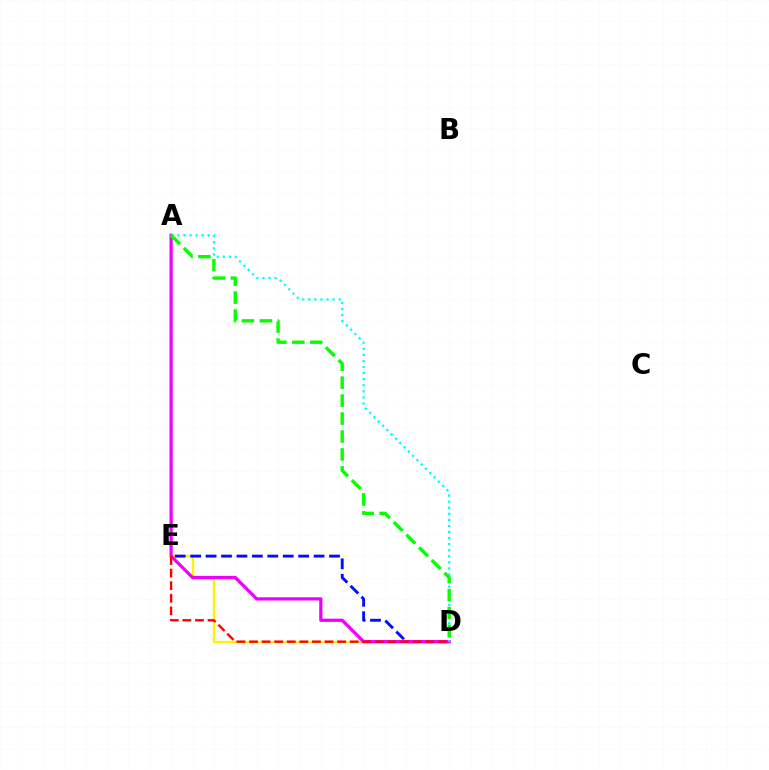{('D', 'E'): [{'color': '#fcf500', 'line_style': 'solid', 'thickness': 1.71}, {'color': '#0010ff', 'line_style': 'dashed', 'thickness': 2.1}, {'color': '#ff0000', 'line_style': 'dashed', 'thickness': 1.71}], ('A', 'D'): [{'color': '#ee00ff', 'line_style': 'solid', 'thickness': 2.33}, {'color': '#00fff6', 'line_style': 'dotted', 'thickness': 1.65}, {'color': '#08ff00', 'line_style': 'dashed', 'thickness': 2.44}]}